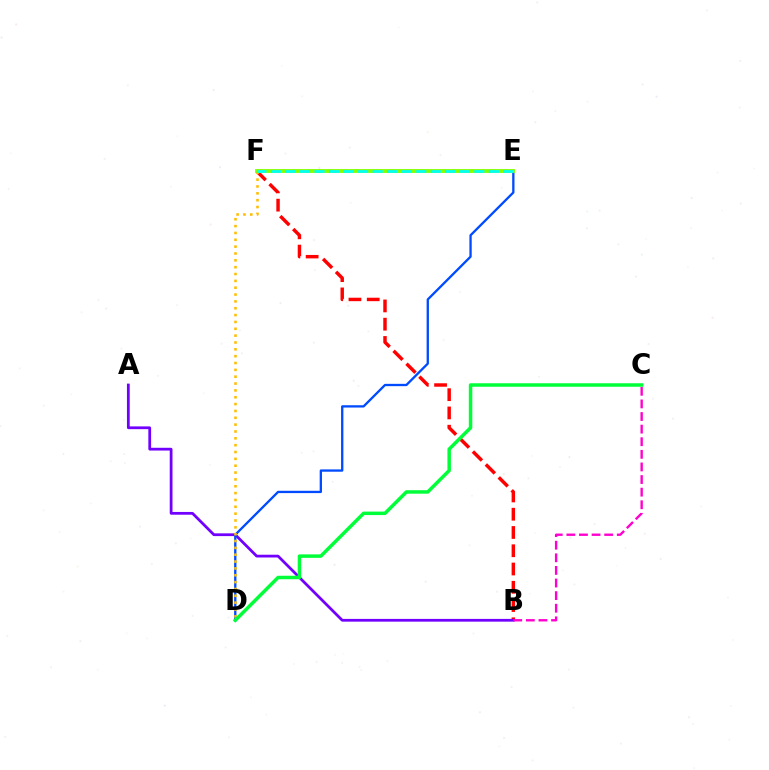{('B', 'F'): [{'color': '#ff0000', 'line_style': 'dashed', 'thickness': 2.48}], ('A', 'B'): [{'color': '#7200ff', 'line_style': 'solid', 'thickness': 1.99}], ('D', 'E'): [{'color': '#004bff', 'line_style': 'solid', 'thickness': 1.66}], ('B', 'C'): [{'color': '#ff00cf', 'line_style': 'dashed', 'thickness': 1.71}], ('D', 'F'): [{'color': '#ffbd00', 'line_style': 'dotted', 'thickness': 1.86}], ('E', 'F'): [{'color': '#84ff00', 'line_style': 'solid', 'thickness': 2.77}, {'color': '#00fff6', 'line_style': 'dashed', 'thickness': 1.97}], ('C', 'D'): [{'color': '#00ff39', 'line_style': 'solid', 'thickness': 2.51}]}